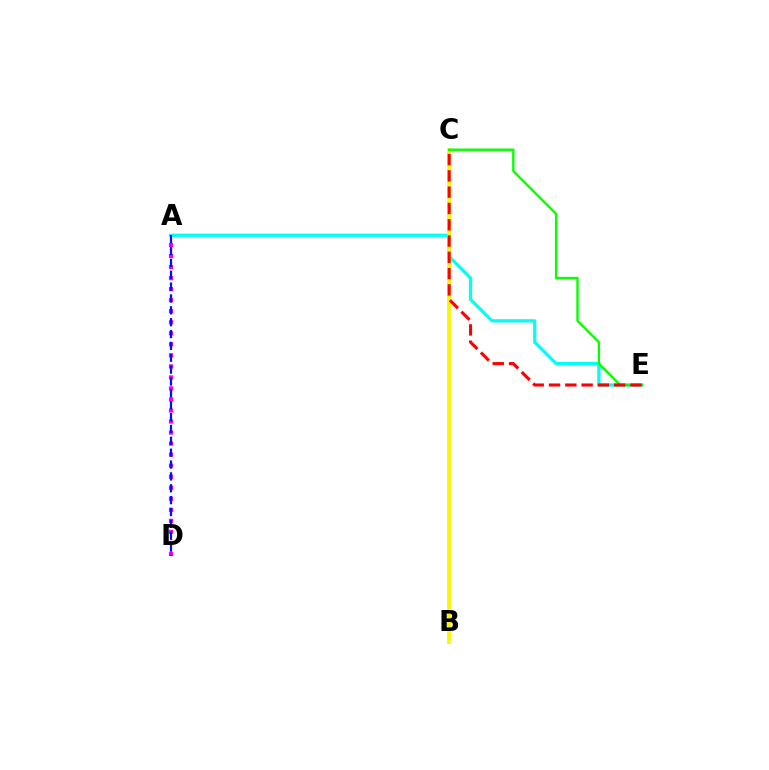{('A', 'D'): [{'color': '#ee00ff', 'line_style': 'dotted', 'thickness': 3.0}, {'color': '#0010ff', 'line_style': 'dashed', 'thickness': 1.61}], ('A', 'E'): [{'color': '#00fff6', 'line_style': 'solid', 'thickness': 2.35}], ('B', 'C'): [{'color': '#fcf500', 'line_style': 'solid', 'thickness': 2.66}], ('C', 'E'): [{'color': '#08ff00', 'line_style': 'solid', 'thickness': 1.72}, {'color': '#ff0000', 'line_style': 'dashed', 'thickness': 2.21}]}